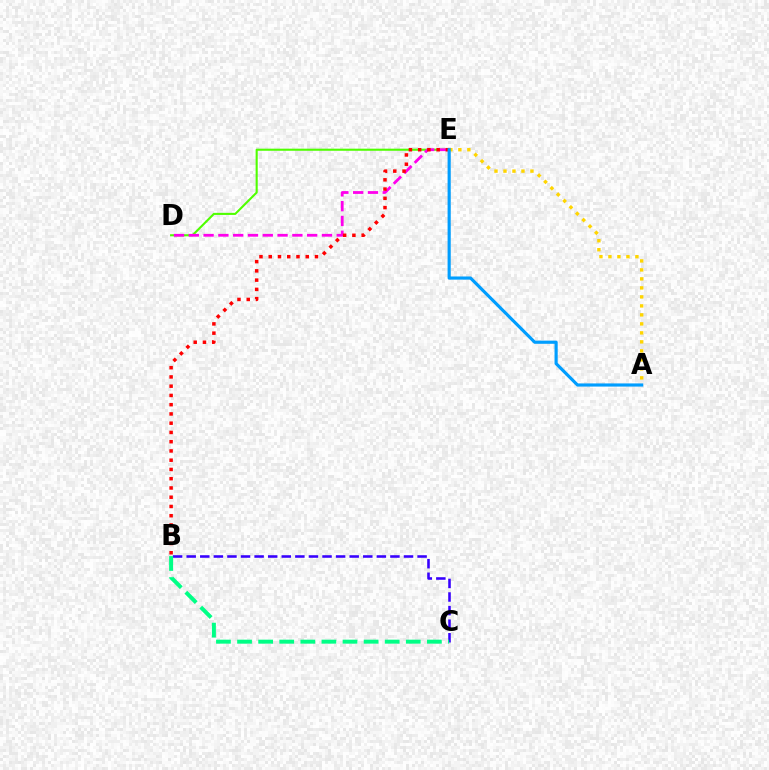{('D', 'E'): [{'color': '#4fff00', 'line_style': 'solid', 'thickness': 1.51}, {'color': '#ff00ed', 'line_style': 'dashed', 'thickness': 2.01}], ('B', 'C'): [{'color': '#3700ff', 'line_style': 'dashed', 'thickness': 1.85}, {'color': '#00ff86', 'line_style': 'dashed', 'thickness': 2.87}], ('A', 'E'): [{'color': '#ffd500', 'line_style': 'dotted', 'thickness': 2.44}, {'color': '#009eff', 'line_style': 'solid', 'thickness': 2.27}], ('B', 'E'): [{'color': '#ff0000', 'line_style': 'dotted', 'thickness': 2.51}]}